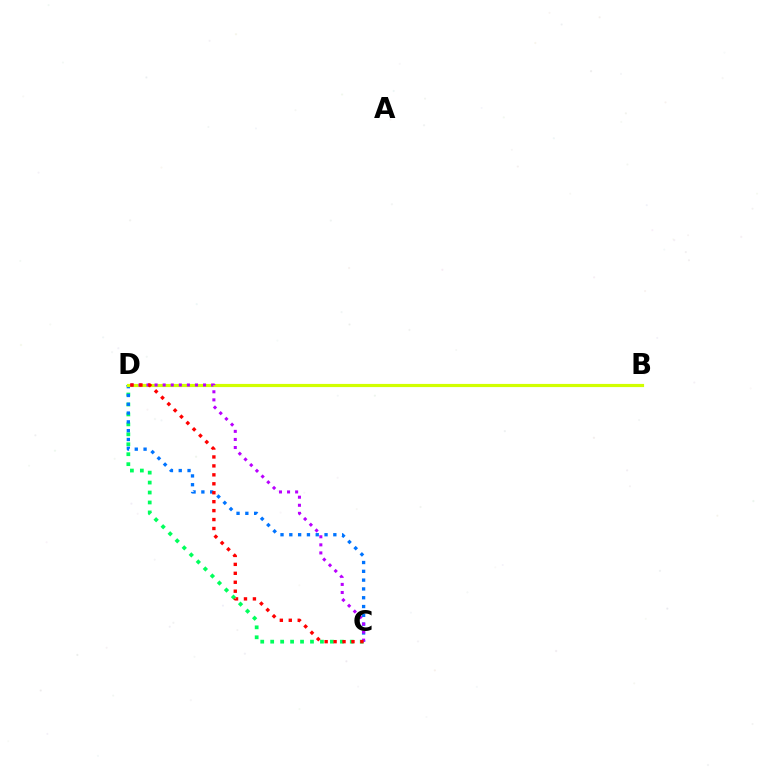{('C', 'D'): [{'color': '#00ff5c', 'line_style': 'dotted', 'thickness': 2.7}, {'color': '#0074ff', 'line_style': 'dotted', 'thickness': 2.39}, {'color': '#b900ff', 'line_style': 'dotted', 'thickness': 2.19}, {'color': '#ff0000', 'line_style': 'dotted', 'thickness': 2.43}], ('B', 'D'): [{'color': '#d1ff00', 'line_style': 'solid', 'thickness': 2.28}]}